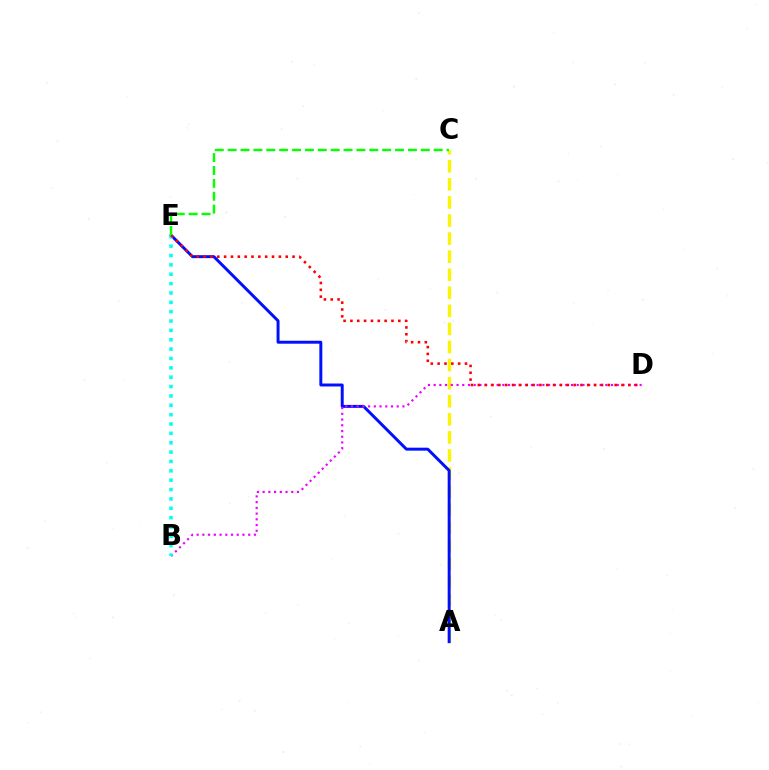{('A', 'C'): [{'color': '#fcf500', 'line_style': 'dashed', 'thickness': 2.46}], ('A', 'E'): [{'color': '#0010ff', 'line_style': 'solid', 'thickness': 2.13}], ('B', 'D'): [{'color': '#ee00ff', 'line_style': 'dotted', 'thickness': 1.55}], ('B', 'E'): [{'color': '#00fff6', 'line_style': 'dotted', 'thickness': 2.54}], ('D', 'E'): [{'color': '#ff0000', 'line_style': 'dotted', 'thickness': 1.86}], ('C', 'E'): [{'color': '#08ff00', 'line_style': 'dashed', 'thickness': 1.75}]}